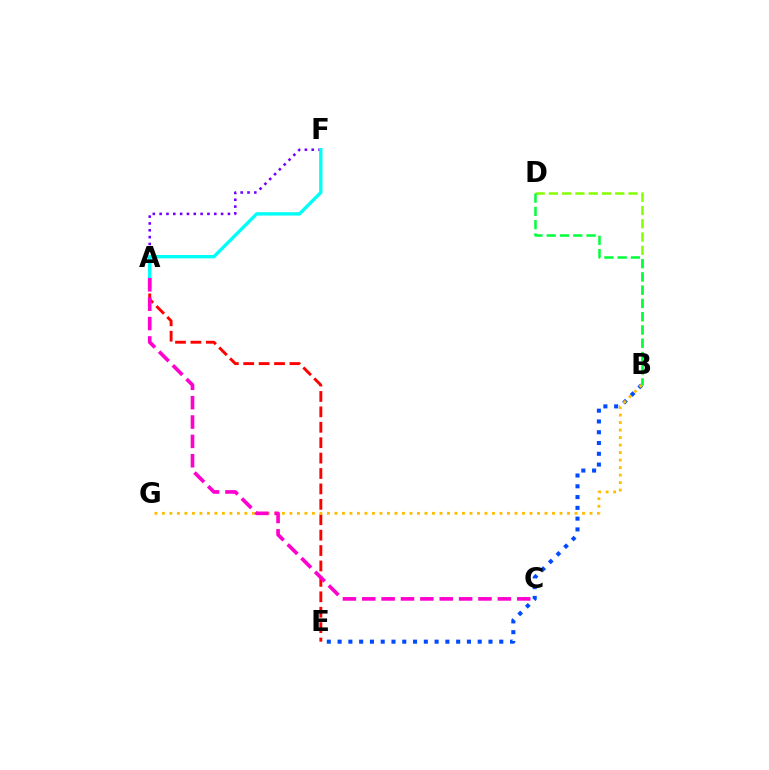{('A', 'E'): [{'color': '#ff0000', 'line_style': 'dashed', 'thickness': 2.09}], ('A', 'F'): [{'color': '#7200ff', 'line_style': 'dotted', 'thickness': 1.86}, {'color': '#00fff6', 'line_style': 'solid', 'thickness': 2.42}], ('B', 'E'): [{'color': '#004bff', 'line_style': 'dotted', 'thickness': 2.93}], ('B', 'D'): [{'color': '#84ff00', 'line_style': 'dashed', 'thickness': 1.8}, {'color': '#00ff39', 'line_style': 'dashed', 'thickness': 1.8}], ('B', 'G'): [{'color': '#ffbd00', 'line_style': 'dotted', 'thickness': 2.04}], ('A', 'C'): [{'color': '#ff00cf', 'line_style': 'dashed', 'thickness': 2.63}]}